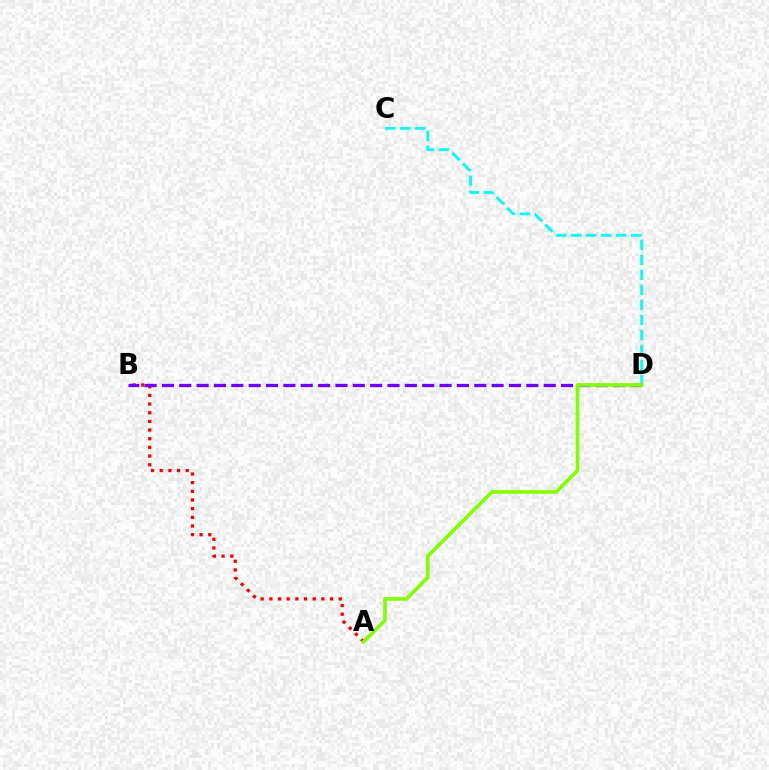{('A', 'B'): [{'color': '#ff0000', 'line_style': 'dotted', 'thickness': 2.36}], ('C', 'D'): [{'color': '#00fff6', 'line_style': 'dashed', 'thickness': 2.04}], ('B', 'D'): [{'color': '#7200ff', 'line_style': 'dashed', 'thickness': 2.36}], ('A', 'D'): [{'color': '#84ff00', 'line_style': 'solid', 'thickness': 2.62}]}